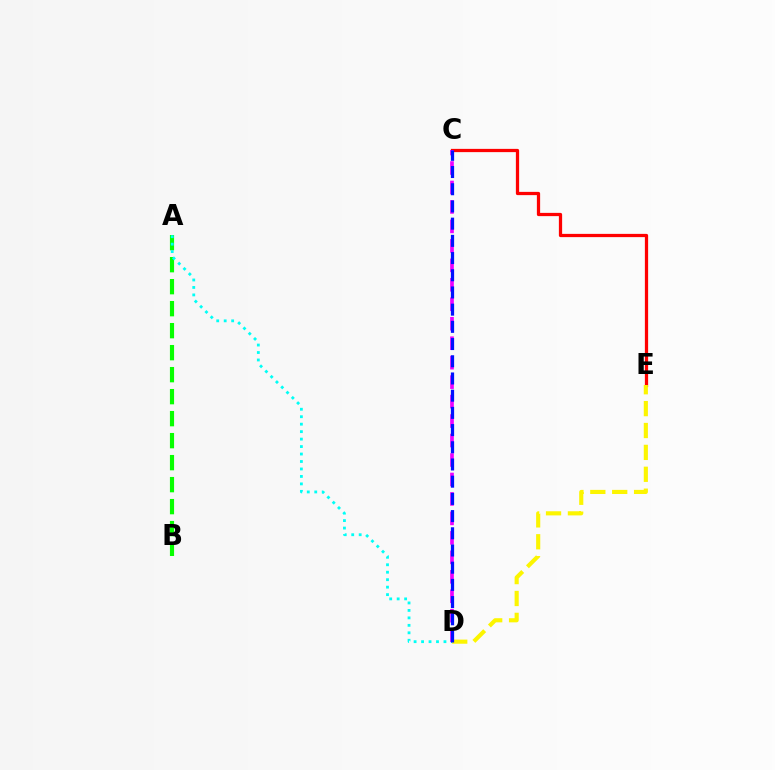{('C', 'E'): [{'color': '#ff0000', 'line_style': 'solid', 'thickness': 2.34}], ('C', 'D'): [{'color': '#ee00ff', 'line_style': 'dashed', 'thickness': 2.64}, {'color': '#0010ff', 'line_style': 'dashed', 'thickness': 2.34}], ('A', 'B'): [{'color': '#08ff00', 'line_style': 'dashed', 'thickness': 2.99}], ('D', 'E'): [{'color': '#fcf500', 'line_style': 'dashed', 'thickness': 2.97}], ('A', 'D'): [{'color': '#00fff6', 'line_style': 'dotted', 'thickness': 2.03}]}